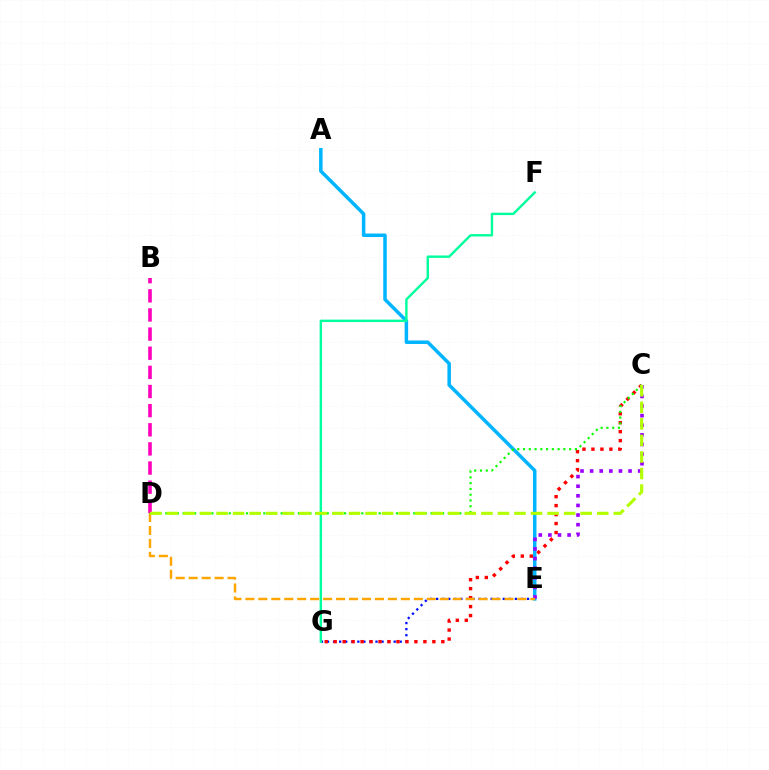{('E', 'G'): [{'color': '#0010ff', 'line_style': 'dotted', 'thickness': 1.65}], ('A', 'E'): [{'color': '#00b5ff', 'line_style': 'solid', 'thickness': 2.52}], ('C', 'E'): [{'color': '#9b00ff', 'line_style': 'dotted', 'thickness': 2.61}], ('B', 'D'): [{'color': '#ff00bd', 'line_style': 'dashed', 'thickness': 2.6}], ('C', 'G'): [{'color': '#ff0000', 'line_style': 'dotted', 'thickness': 2.44}], ('D', 'E'): [{'color': '#ffa500', 'line_style': 'dashed', 'thickness': 1.76}], ('C', 'D'): [{'color': '#08ff00', 'line_style': 'dotted', 'thickness': 1.57}, {'color': '#b3ff00', 'line_style': 'dashed', 'thickness': 2.25}], ('F', 'G'): [{'color': '#00ff9d', 'line_style': 'solid', 'thickness': 1.73}]}